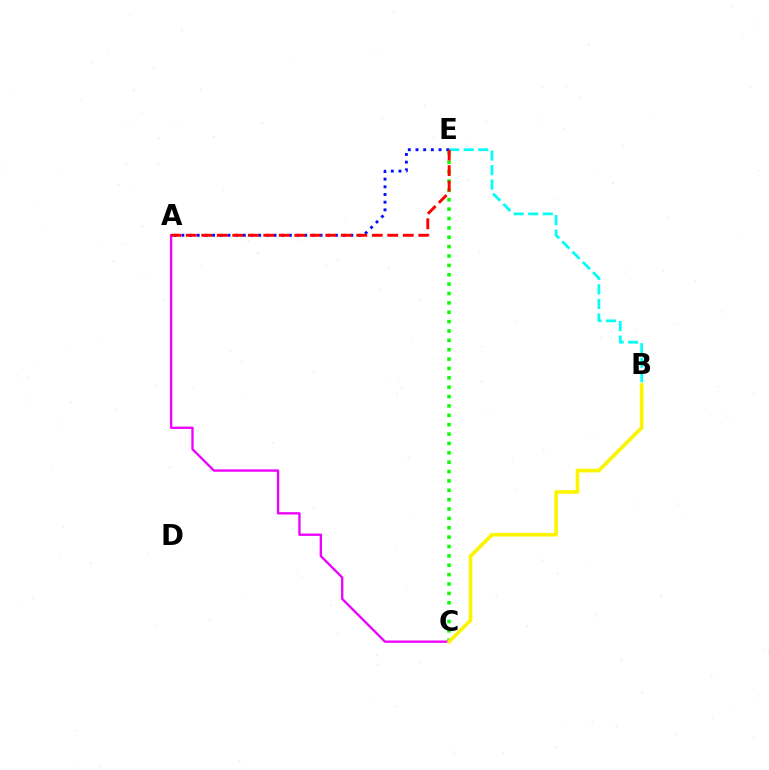{('C', 'E'): [{'color': '#08ff00', 'line_style': 'dotted', 'thickness': 2.55}], ('A', 'C'): [{'color': '#ee00ff', 'line_style': 'solid', 'thickness': 1.68}], ('A', 'E'): [{'color': '#0010ff', 'line_style': 'dotted', 'thickness': 2.09}, {'color': '#ff0000', 'line_style': 'dashed', 'thickness': 2.11}], ('B', 'E'): [{'color': '#00fff6', 'line_style': 'dashed', 'thickness': 1.97}], ('B', 'C'): [{'color': '#fcf500', 'line_style': 'solid', 'thickness': 2.64}]}